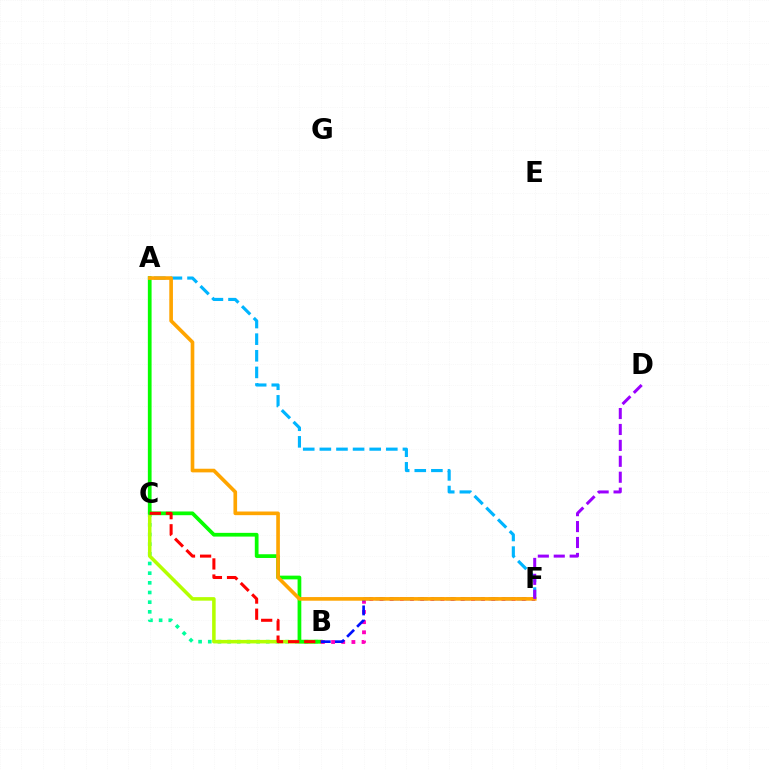{('A', 'F'): [{'color': '#00b5ff', 'line_style': 'dashed', 'thickness': 2.26}, {'color': '#ffa500', 'line_style': 'solid', 'thickness': 2.63}], ('B', 'C'): [{'color': '#00ff9d', 'line_style': 'dotted', 'thickness': 2.63}, {'color': '#b3ff00', 'line_style': 'solid', 'thickness': 2.54}, {'color': '#ff0000', 'line_style': 'dashed', 'thickness': 2.19}], ('A', 'B'): [{'color': '#08ff00', 'line_style': 'solid', 'thickness': 2.69}], ('B', 'F'): [{'color': '#ff00bd', 'line_style': 'dotted', 'thickness': 2.76}, {'color': '#0010ff', 'line_style': 'dashed', 'thickness': 1.92}], ('D', 'F'): [{'color': '#9b00ff', 'line_style': 'dashed', 'thickness': 2.16}]}